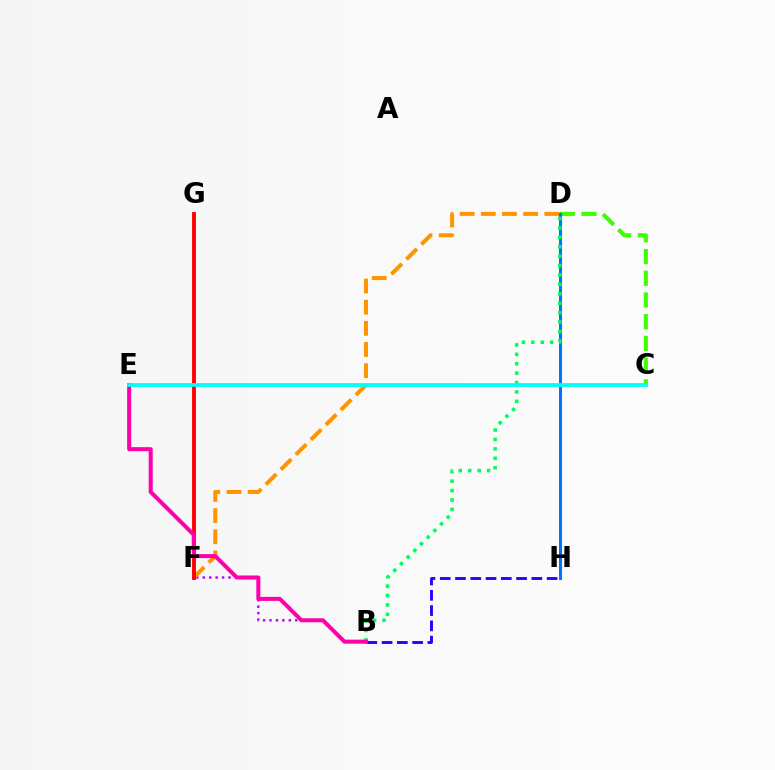{('F', 'G'): [{'color': '#d1ff00', 'line_style': 'dotted', 'thickness': 1.6}, {'color': '#ff0000', 'line_style': 'solid', 'thickness': 2.78}], ('B', 'F'): [{'color': '#b900ff', 'line_style': 'dotted', 'thickness': 1.75}], ('C', 'D'): [{'color': '#3dff00', 'line_style': 'dashed', 'thickness': 2.95}], ('B', 'H'): [{'color': '#2500ff', 'line_style': 'dashed', 'thickness': 2.07}], ('D', 'F'): [{'color': '#ff9400', 'line_style': 'dashed', 'thickness': 2.87}], ('D', 'H'): [{'color': '#0074ff', 'line_style': 'solid', 'thickness': 2.2}], ('B', 'D'): [{'color': '#00ff5c', 'line_style': 'dotted', 'thickness': 2.56}], ('B', 'E'): [{'color': '#ff00ac', 'line_style': 'solid', 'thickness': 2.9}], ('C', 'E'): [{'color': '#00fff6', 'line_style': 'solid', 'thickness': 2.7}]}